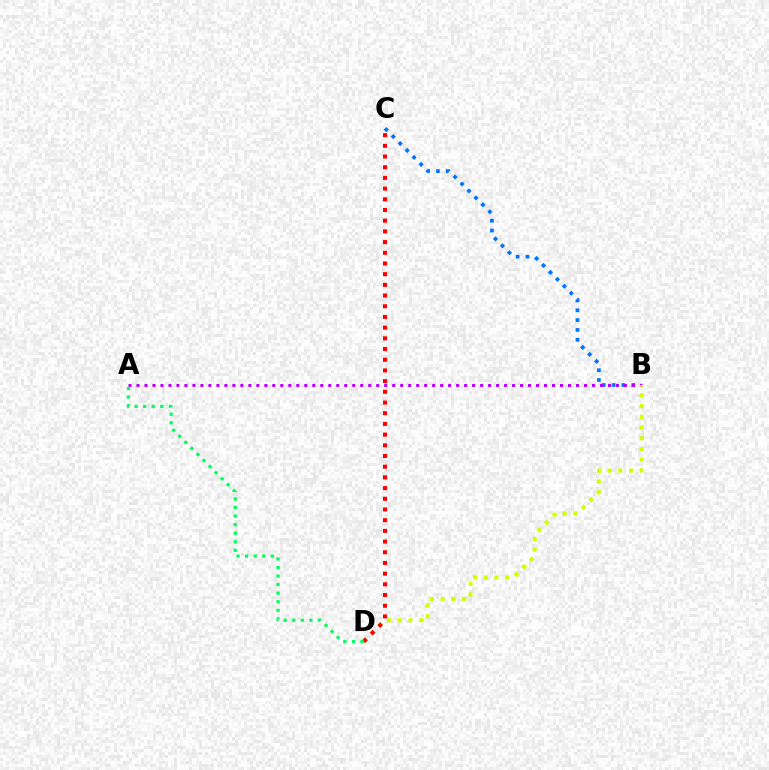{('B', 'C'): [{'color': '#0074ff', 'line_style': 'dotted', 'thickness': 2.67}], ('A', 'B'): [{'color': '#b900ff', 'line_style': 'dotted', 'thickness': 2.17}], ('B', 'D'): [{'color': '#d1ff00', 'line_style': 'dotted', 'thickness': 2.92}], ('C', 'D'): [{'color': '#ff0000', 'line_style': 'dotted', 'thickness': 2.91}], ('A', 'D'): [{'color': '#00ff5c', 'line_style': 'dotted', 'thickness': 2.33}]}